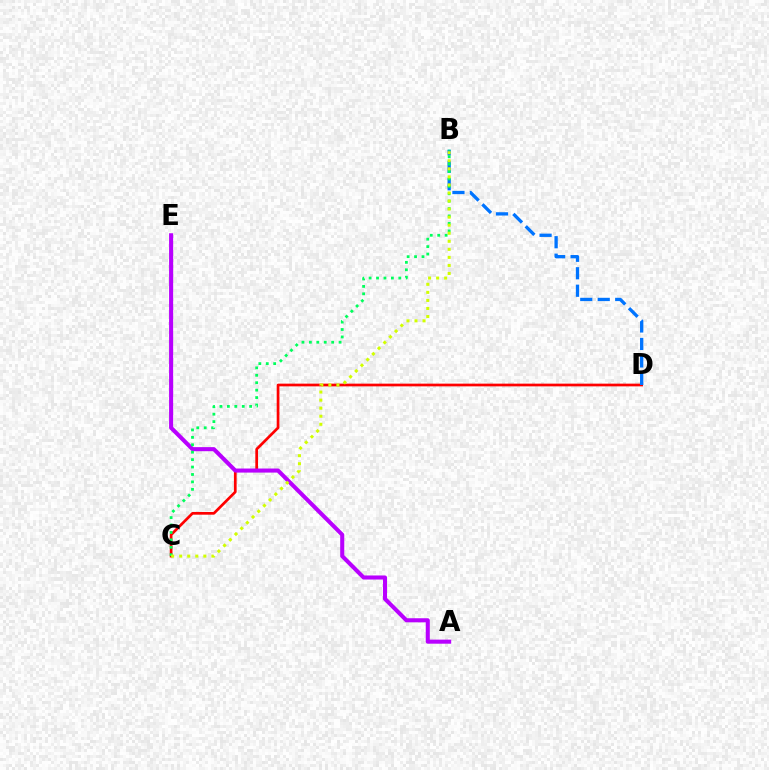{('C', 'D'): [{'color': '#ff0000', 'line_style': 'solid', 'thickness': 1.95}], ('A', 'E'): [{'color': '#b900ff', 'line_style': 'solid', 'thickness': 2.93}], ('B', 'D'): [{'color': '#0074ff', 'line_style': 'dashed', 'thickness': 2.37}], ('B', 'C'): [{'color': '#00ff5c', 'line_style': 'dotted', 'thickness': 2.02}, {'color': '#d1ff00', 'line_style': 'dotted', 'thickness': 2.19}]}